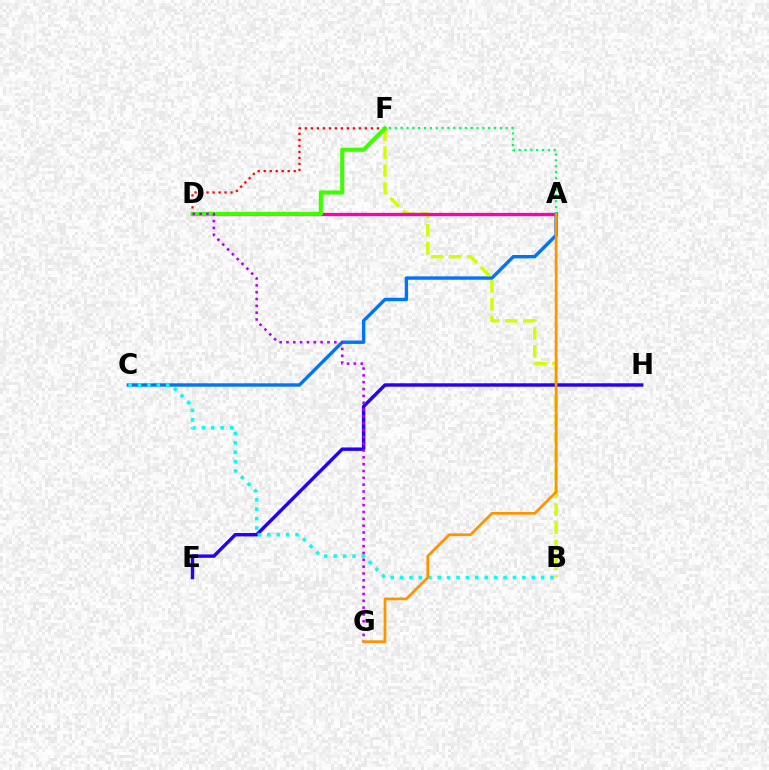{('A', 'C'): [{'color': '#0074ff', 'line_style': 'solid', 'thickness': 2.45}], ('D', 'F'): [{'color': '#ff0000', 'line_style': 'dotted', 'thickness': 1.63}, {'color': '#3dff00', 'line_style': 'solid', 'thickness': 2.95}], ('B', 'F'): [{'color': '#d1ff00', 'line_style': 'dashed', 'thickness': 2.44}], ('E', 'H'): [{'color': '#2500ff', 'line_style': 'solid', 'thickness': 2.46}], ('A', 'D'): [{'color': '#ff00ac', 'line_style': 'solid', 'thickness': 2.38}], ('B', 'C'): [{'color': '#00fff6', 'line_style': 'dotted', 'thickness': 2.56}], ('D', 'G'): [{'color': '#b900ff', 'line_style': 'dotted', 'thickness': 1.86}], ('A', 'G'): [{'color': '#ff9400', 'line_style': 'solid', 'thickness': 1.98}], ('A', 'F'): [{'color': '#00ff5c', 'line_style': 'dotted', 'thickness': 1.59}]}